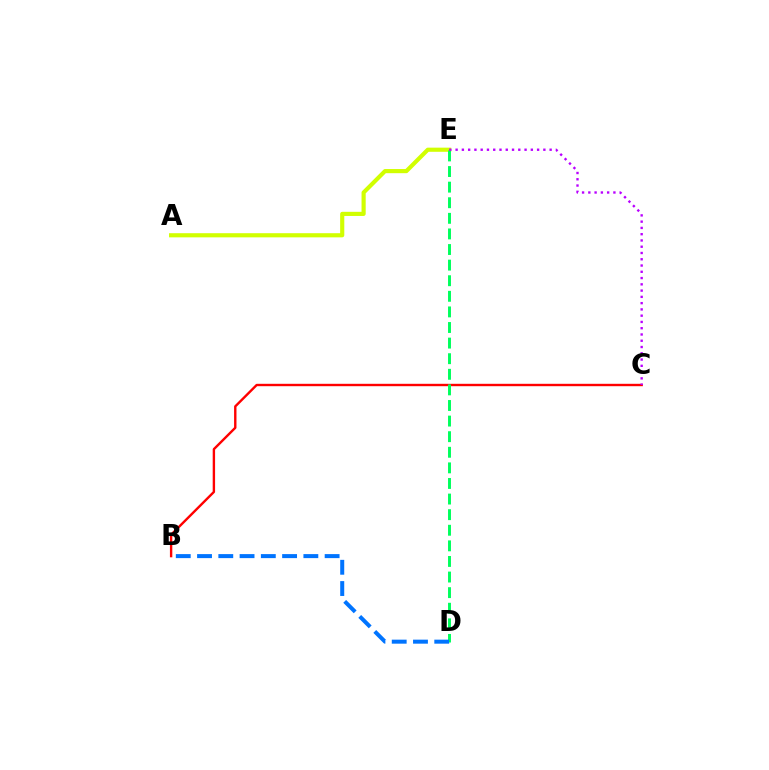{('B', 'C'): [{'color': '#ff0000', 'line_style': 'solid', 'thickness': 1.72}], ('A', 'E'): [{'color': '#d1ff00', 'line_style': 'solid', 'thickness': 2.99}], ('D', 'E'): [{'color': '#00ff5c', 'line_style': 'dashed', 'thickness': 2.12}], ('C', 'E'): [{'color': '#b900ff', 'line_style': 'dotted', 'thickness': 1.7}], ('B', 'D'): [{'color': '#0074ff', 'line_style': 'dashed', 'thickness': 2.89}]}